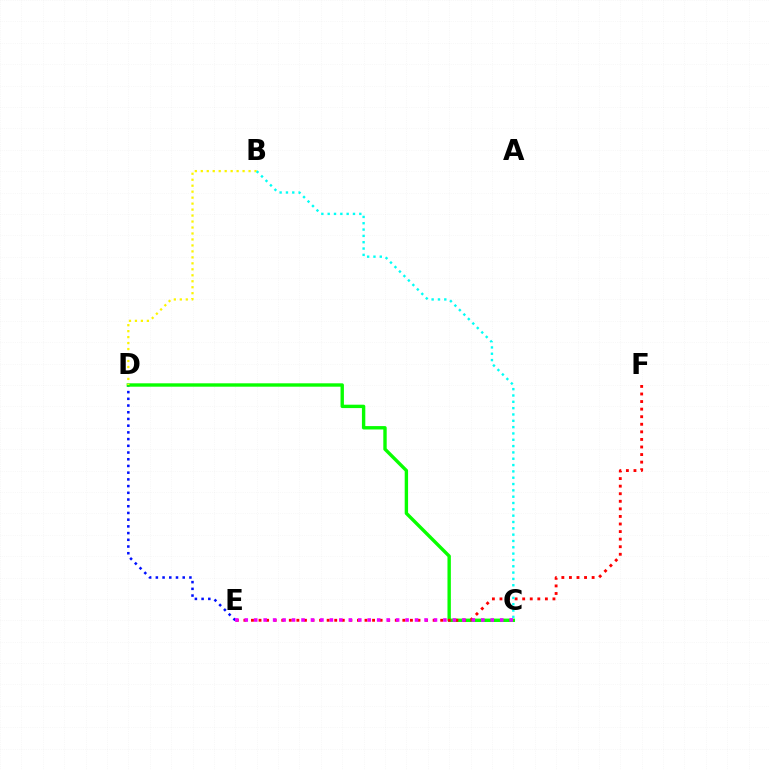{('D', 'E'): [{'color': '#0010ff', 'line_style': 'dotted', 'thickness': 1.82}], ('C', 'D'): [{'color': '#08ff00', 'line_style': 'solid', 'thickness': 2.44}], ('B', 'D'): [{'color': '#fcf500', 'line_style': 'dotted', 'thickness': 1.62}], ('E', 'F'): [{'color': '#ff0000', 'line_style': 'dotted', 'thickness': 2.06}], ('B', 'C'): [{'color': '#00fff6', 'line_style': 'dotted', 'thickness': 1.72}], ('C', 'E'): [{'color': '#ee00ff', 'line_style': 'dotted', 'thickness': 2.57}]}